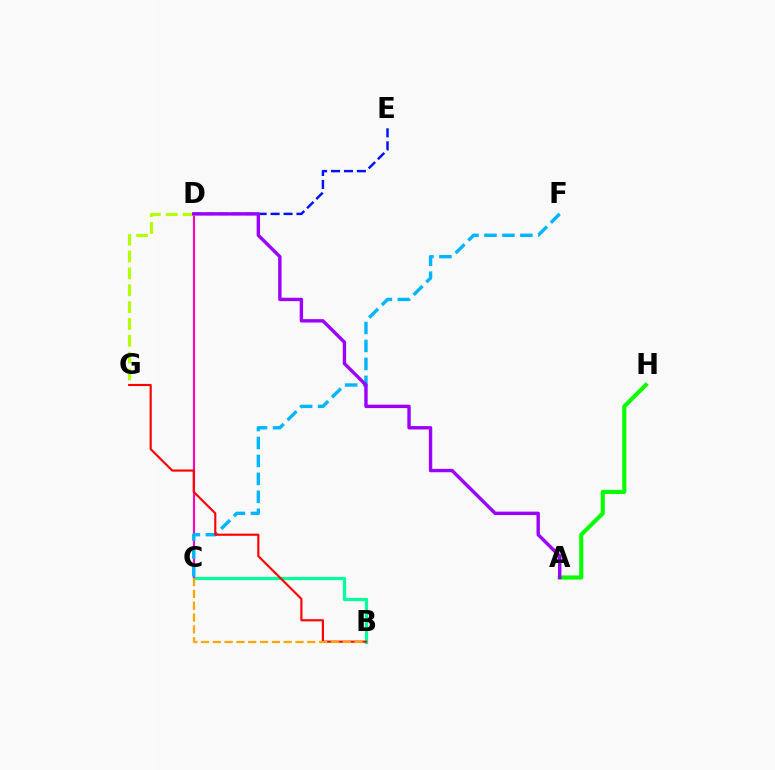{('D', 'E'): [{'color': '#0010ff', 'line_style': 'dashed', 'thickness': 1.76}], ('A', 'H'): [{'color': '#08ff00', 'line_style': 'solid', 'thickness': 2.96}], ('B', 'C'): [{'color': '#00ff9d', 'line_style': 'solid', 'thickness': 2.32}, {'color': '#ffa500', 'line_style': 'dashed', 'thickness': 1.6}], ('C', 'D'): [{'color': '#ff00bd', 'line_style': 'solid', 'thickness': 1.53}], ('C', 'F'): [{'color': '#00b5ff', 'line_style': 'dashed', 'thickness': 2.44}], ('D', 'G'): [{'color': '#b3ff00', 'line_style': 'dashed', 'thickness': 2.29}], ('A', 'D'): [{'color': '#9b00ff', 'line_style': 'solid', 'thickness': 2.44}], ('B', 'G'): [{'color': '#ff0000', 'line_style': 'solid', 'thickness': 1.54}]}